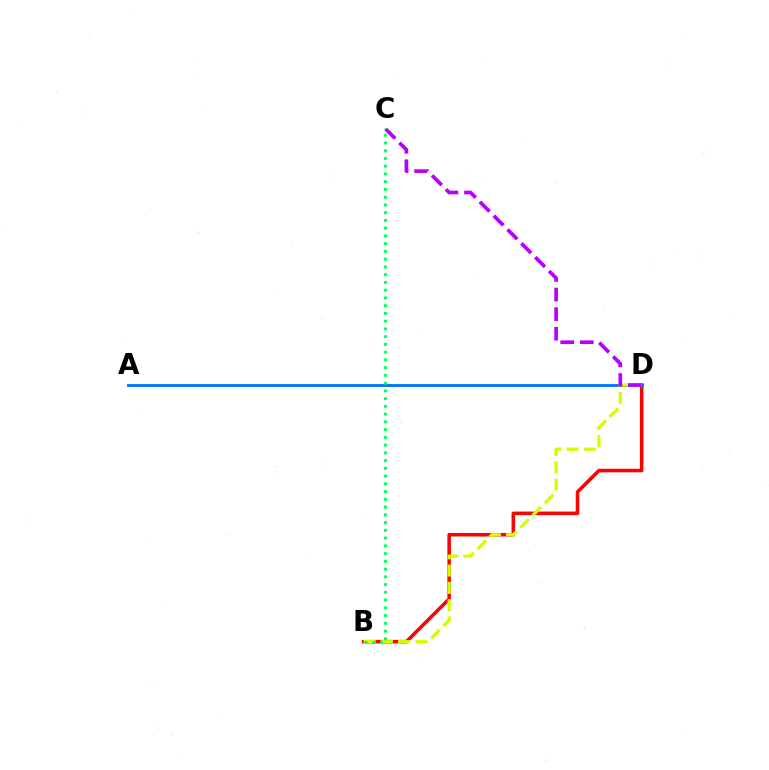{('B', 'D'): [{'color': '#ff0000', 'line_style': 'solid', 'thickness': 2.55}, {'color': '#d1ff00', 'line_style': 'dashed', 'thickness': 2.34}], ('A', 'D'): [{'color': '#0074ff', 'line_style': 'solid', 'thickness': 2.06}], ('C', 'D'): [{'color': '#b900ff', 'line_style': 'dashed', 'thickness': 2.66}], ('B', 'C'): [{'color': '#00ff5c', 'line_style': 'dotted', 'thickness': 2.11}]}